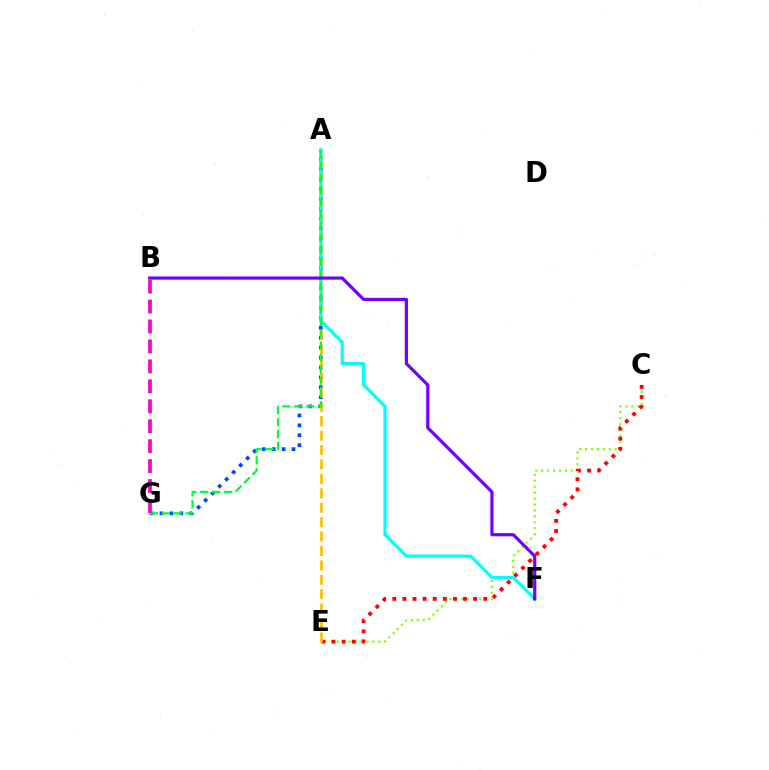{('A', 'G'): [{'color': '#004bff', 'line_style': 'dotted', 'thickness': 2.69}, {'color': '#00ff39', 'line_style': 'dashed', 'thickness': 1.62}], ('C', 'E'): [{'color': '#84ff00', 'line_style': 'dotted', 'thickness': 1.61}, {'color': '#ff0000', 'line_style': 'dotted', 'thickness': 2.75}], ('A', 'E'): [{'color': '#ffbd00', 'line_style': 'dashed', 'thickness': 1.96}], ('A', 'F'): [{'color': '#00fff6', 'line_style': 'solid', 'thickness': 2.26}], ('B', 'F'): [{'color': '#7200ff', 'line_style': 'solid', 'thickness': 2.3}], ('B', 'G'): [{'color': '#ff00cf', 'line_style': 'dashed', 'thickness': 2.71}]}